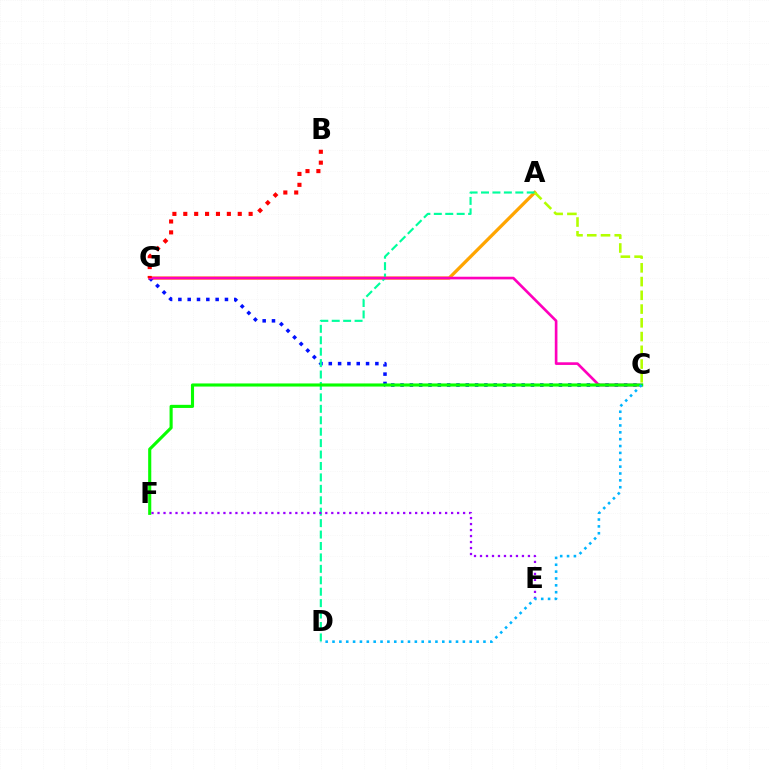{('A', 'G'): [{'color': '#ffa500', 'line_style': 'solid', 'thickness': 2.35}], ('C', 'G'): [{'color': '#0010ff', 'line_style': 'dotted', 'thickness': 2.53}, {'color': '#ff00bd', 'line_style': 'solid', 'thickness': 1.91}], ('A', 'D'): [{'color': '#00ff9d', 'line_style': 'dashed', 'thickness': 1.55}], ('C', 'F'): [{'color': '#08ff00', 'line_style': 'solid', 'thickness': 2.24}], ('B', 'G'): [{'color': '#ff0000', 'line_style': 'dotted', 'thickness': 2.96}], ('E', 'F'): [{'color': '#9b00ff', 'line_style': 'dotted', 'thickness': 1.63}], ('C', 'D'): [{'color': '#00b5ff', 'line_style': 'dotted', 'thickness': 1.86}], ('A', 'C'): [{'color': '#b3ff00', 'line_style': 'dashed', 'thickness': 1.87}]}